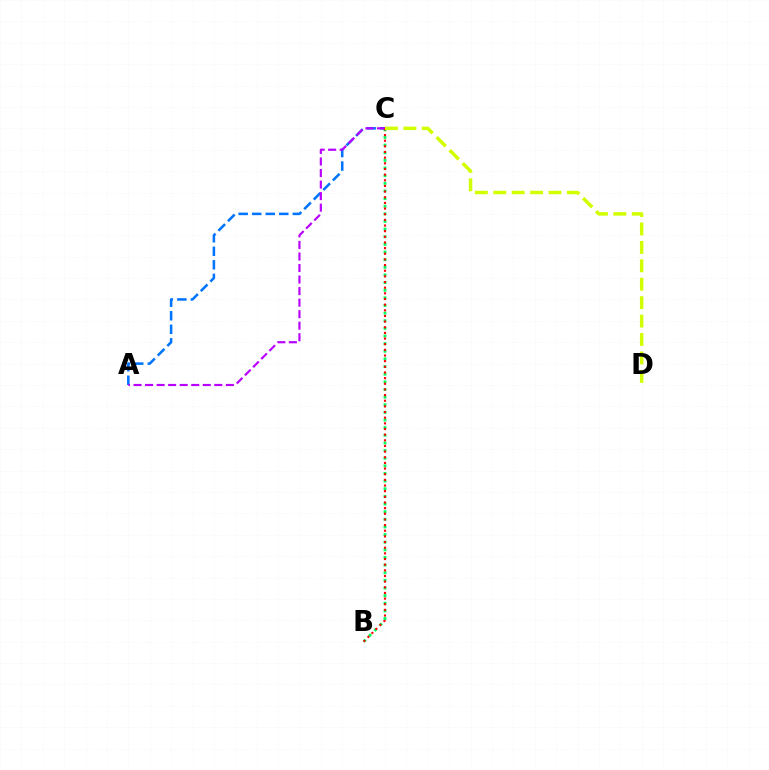{('B', 'C'): [{'color': '#00ff5c', 'line_style': 'dotted', 'thickness': 2.07}, {'color': '#ff0000', 'line_style': 'dotted', 'thickness': 1.54}], ('A', 'C'): [{'color': '#0074ff', 'line_style': 'dashed', 'thickness': 1.84}, {'color': '#b900ff', 'line_style': 'dashed', 'thickness': 1.57}], ('C', 'D'): [{'color': '#d1ff00', 'line_style': 'dashed', 'thickness': 2.5}]}